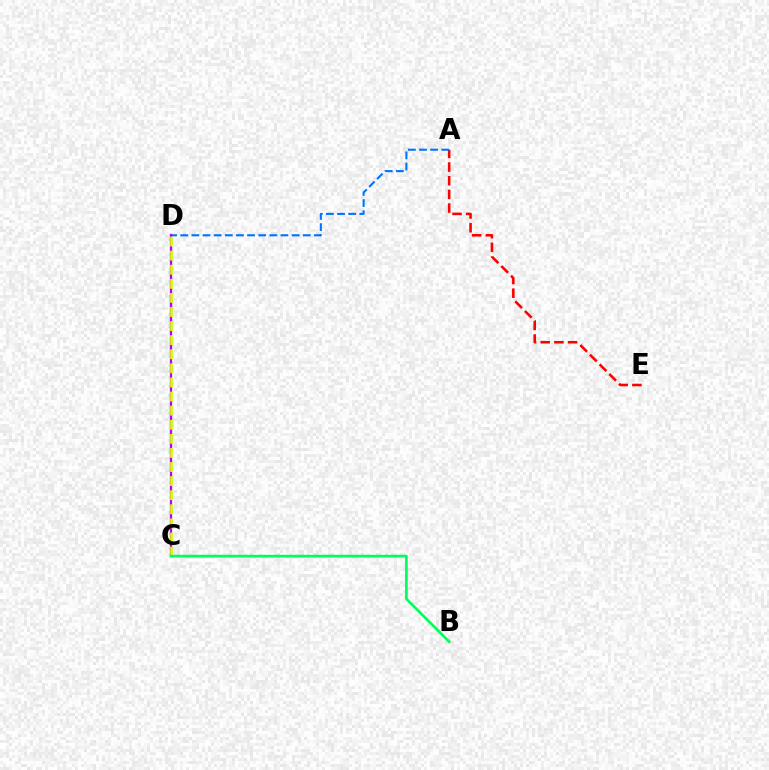{('A', 'E'): [{'color': '#ff0000', 'line_style': 'dashed', 'thickness': 1.86}], ('A', 'D'): [{'color': '#0074ff', 'line_style': 'dashed', 'thickness': 1.51}], ('C', 'D'): [{'color': '#b900ff', 'line_style': 'solid', 'thickness': 1.66}, {'color': '#d1ff00', 'line_style': 'dashed', 'thickness': 1.91}], ('B', 'C'): [{'color': '#00ff5c', 'line_style': 'solid', 'thickness': 1.95}]}